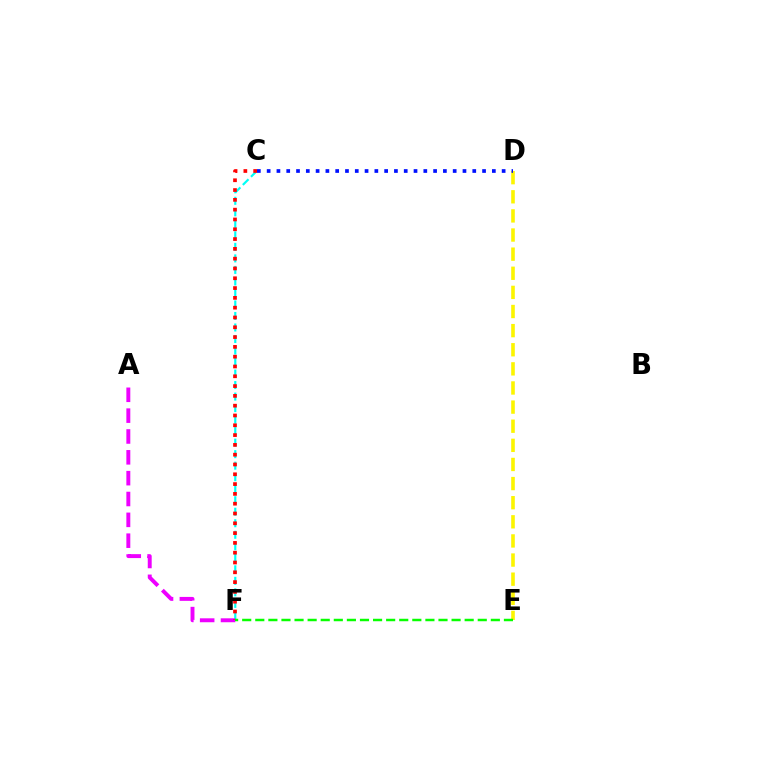{('C', 'F'): [{'color': '#00fff6', 'line_style': 'dashed', 'thickness': 1.56}, {'color': '#ff0000', 'line_style': 'dotted', 'thickness': 2.66}], ('A', 'F'): [{'color': '#ee00ff', 'line_style': 'dashed', 'thickness': 2.83}], ('D', 'E'): [{'color': '#fcf500', 'line_style': 'dashed', 'thickness': 2.6}], ('C', 'D'): [{'color': '#0010ff', 'line_style': 'dotted', 'thickness': 2.66}], ('E', 'F'): [{'color': '#08ff00', 'line_style': 'dashed', 'thickness': 1.78}]}